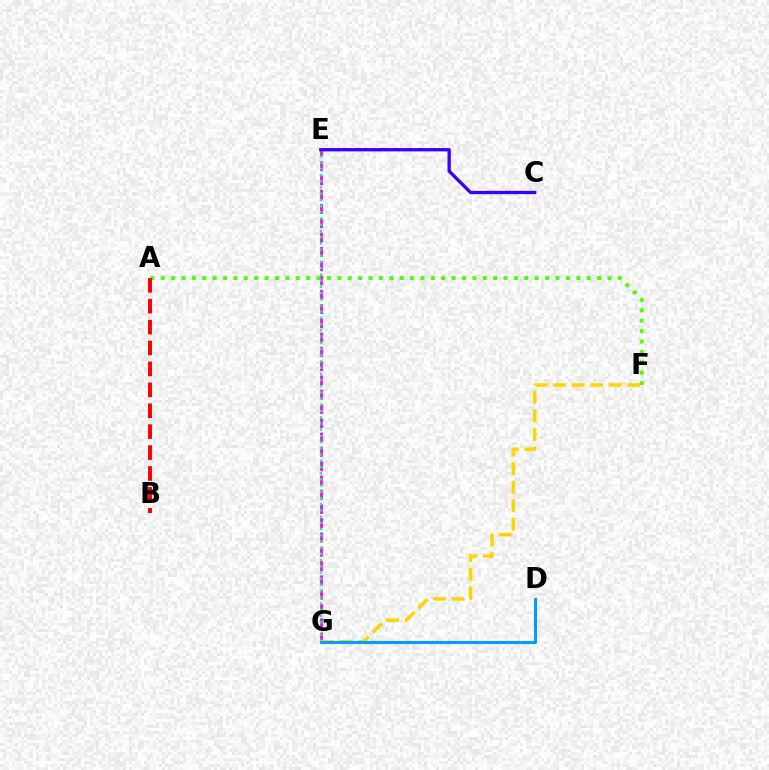{('E', 'G'): [{'color': '#ff00ed', 'line_style': 'dashed', 'thickness': 1.94}, {'color': '#00ff86', 'line_style': 'dotted', 'thickness': 1.69}], ('C', 'E'): [{'color': '#3700ff', 'line_style': 'solid', 'thickness': 2.38}], ('A', 'F'): [{'color': '#4fff00', 'line_style': 'dotted', 'thickness': 2.82}], ('F', 'G'): [{'color': '#ffd500', 'line_style': 'dashed', 'thickness': 2.52}], ('D', 'G'): [{'color': '#009eff', 'line_style': 'solid', 'thickness': 2.25}], ('A', 'B'): [{'color': '#ff0000', 'line_style': 'dashed', 'thickness': 2.84}]}